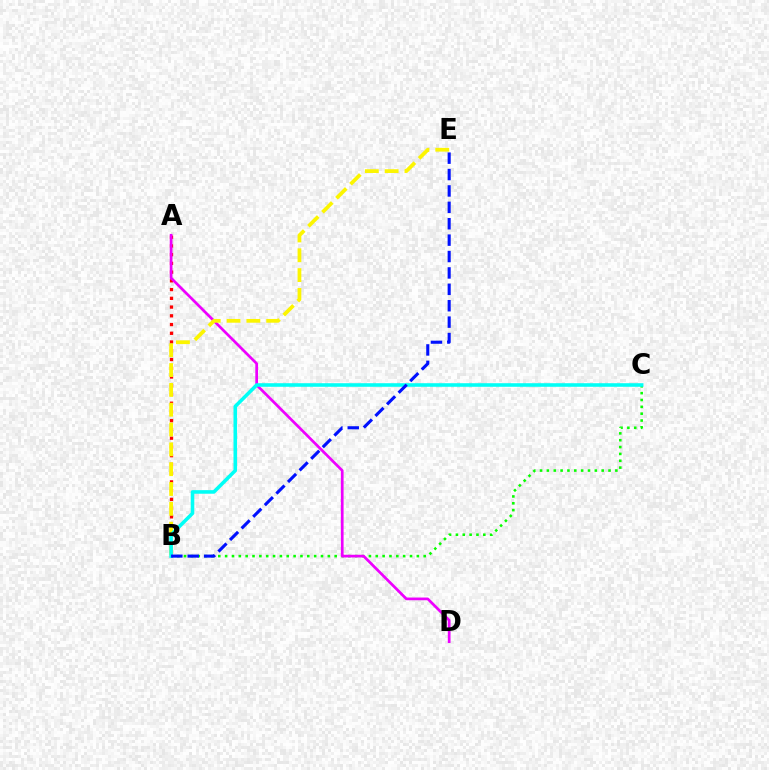{('B', 'C'): [{'color': '#08ff00', 'line_style': 'dotted', 'thickness': 1.86}, {'color': '#00fff6', 'line_style': 'solid', 'thickness': 2.57}], ('A', 'B'): [{'color': '#ff0000', 'line_style': 'dotted', 'thickness': 2.37}], ('A', 'D'): [{'color': '#ee00ff', 'line_style': 'solid', 'thickness': 1.96}], ('B', 'E'): [{'color': '#fcf500', 'line_style': 'dashed', 'thickness': 2.69}, {'color': '#0010ff', 'line_style': 'dashed', 'thickness': 2.23}]}